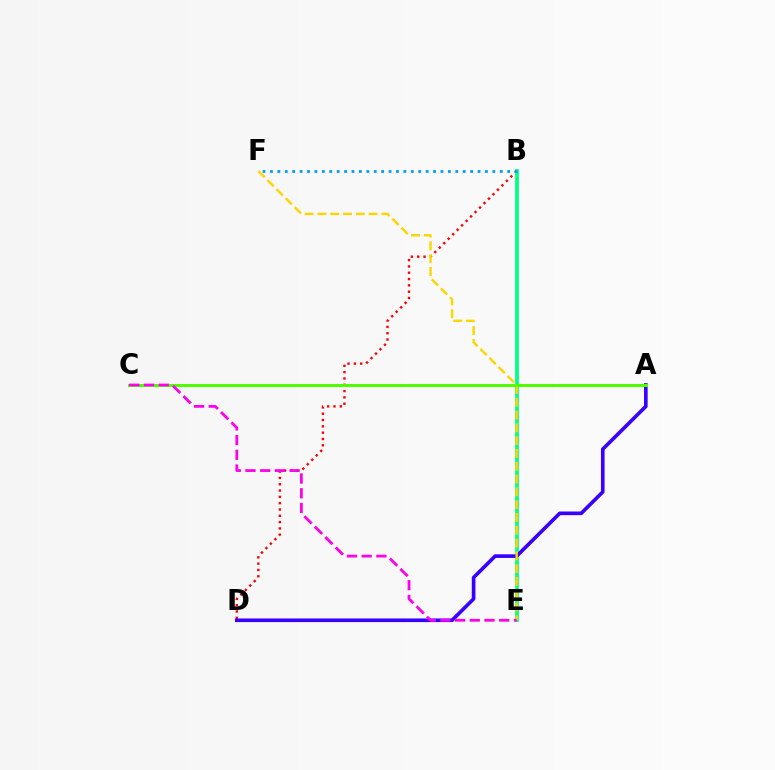{('B', 'D'): [{'color': '#ff0000', 'line_style': 'dotted', 'thickness': 1.71}], ('B', 'E'): [{'color': '#00ff86', 'line_style': 'solid', 'thickness': 2.69}], ('B', 'F'): [{'color': '#009eff', 'line_style': 'dotted', 'thickness': 2.01}], ('A', 'D'): [{'color': '#3700ff', 'line_style': 'solid', 'thickness': 2.62}], ('E', 'F'): [{'color': '#ffd500', 'line_style': 'dashed', 'thickness': 1.74}], ('A', 'C'): [{'color': '#4fff00', 'line_style': 'solid', 'thickness': 2.17}], ('C', 'E'): [{'color': '#ff00ed', 'line_style': 'dashed', 'thickness': 2.0}]}